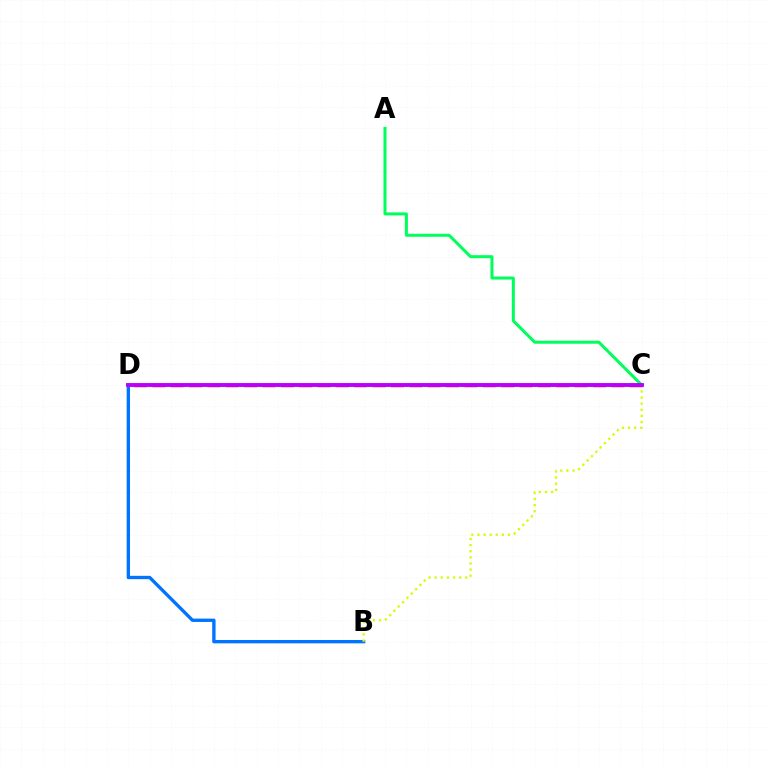{('B', 'D'): [{'color': '#0074ff', 'line_style': 'solid', 'thickness': 2.41}], ('A', 'C'): [{'color': '#00ff5c', 'line_style': 'solid', 'thickness': 2.18}], ('B', 'C'): [{'color': '#d1ff00', 'line_style': 'dotted', 'thickness': 1.66}], ('C', 'D'): [{'color': '#ff0000', 'line_style': 'dashed', 'thickness': 2.49}, {'color': '#b900ff', 'line_style': 'solid', 'thickness': 2.79}]}